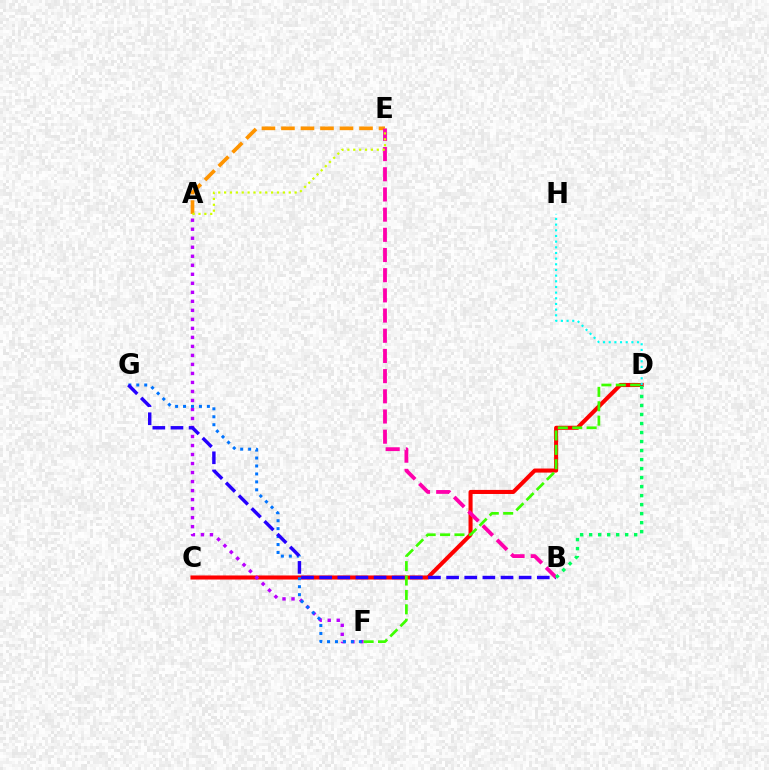{('A', 'E'): [{'color': '#ff9400', 'line_style': 'dashed', 'thickness': 2.65}, {'color': '#d1ff00', 'line_style': 'dotted', 'thickness': 1.6}], ('C', 'D'): [{'color': '#ff0000', 'line_style': 'solid', 'thickness': 2.93}], ('A', 'F'): [{'color': '#b900ff', 'line_style': 'dotted', 'thickness': 2.45}], ('F', 'G'): [{'color': '#0074ff', 'line_style': 'dotted', 'thickness': 2.16}], ('B', 'G'): [{'color': '#2500ff', 'line_style': 'dashed', 'thickness': 2.46}], ('D', 'F'): [{'color': '#3dff00', 'line_style': 'dashed', 'thickness': 1.96}], ('B', 'E'): [{'color': '#ff00ac', 'line_style': 'dashed', 'thickness': 2.74}], ('D', 'H'): [{'color': '#00fff6', 'line_style': 'dotted', 'thickness': 1.54}], ('B', 'D'): [{'color': '#00ff5c', 'line_style': 'dotted', 'thickness': 2.45}]}